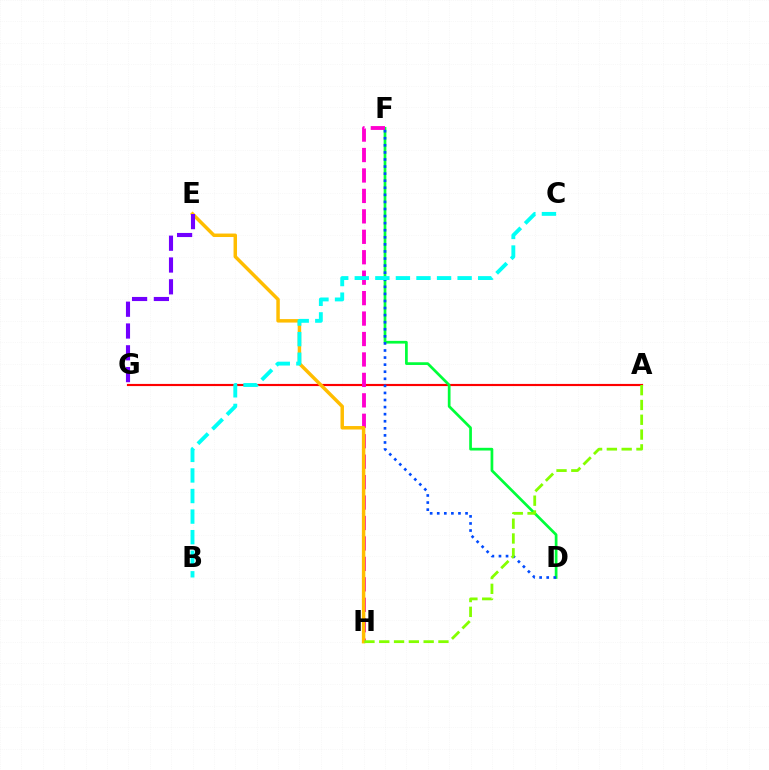{('A', 'G'): [{'color': '#ff0000', 'line_style': 'solid', 'thickness': 1.55}], ('D', 'F'): [{'color': '#00ff39', 'line_style': 'solid', 'thickness': 1.96}, {'color': '#004bff', 'line_style': 'dotted', 'thickness': 1.92}], ('F', 'H'): [{'color': '#ff00cf', 'line_style': 'dashed', 'thickness': 2.78}], ('E', 'H'): [{'color': '#ffbd00', 'line_style': 'solid', 'thickness': 2.5}], ('B', 'C'): [{'color': '#00fff6', 'line_style': 'dashed', 'thickness': 2.79}], ('E', 'G'): [{'color': '#7200ff', 'line_style': 'dashed', 'thickness': 2.96}], ('A', 'H'): [{'color': '#84ff00', 'line_style': 'dashed', 'thickness': 2.01}]}